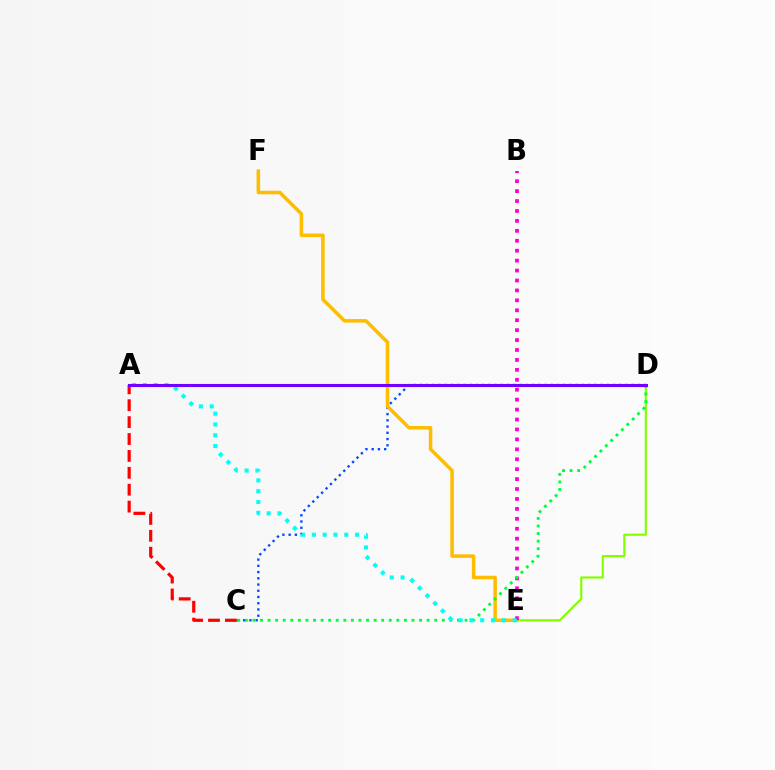{('A', 'C'): [{'color': '#ff0000', 'line_style': 'dashed', 'thickness': 2.3}], ('C', 'D'): [{'color': '#004bff', 'line_style': 'dotted', 'thickness': 1.69}, {'color': '#00ff39', 'line_style': 'dotted', 'thickness': 2.06}], ('D', 'E'): [{'color': '#84ff00', 'line_style': 'solid', 'thickness': 1.55}], ('E', 'F'): [{'color': '#ffbd00', 'line_style': 'solid', 'thickness': 2.54}], ('B', 'E'): [{'color': '#ff00cf', 'line_style': 'dotted', 'thickness': 2.7}], ('A', 'E'): [{'color': '#00fff6', 'line_style': 'dotted', 'thickness': 2.94}], ('A', 'D'): [{'color': '#7200ff', 'line_style': 'solid', 'thickness': 2.21}]}